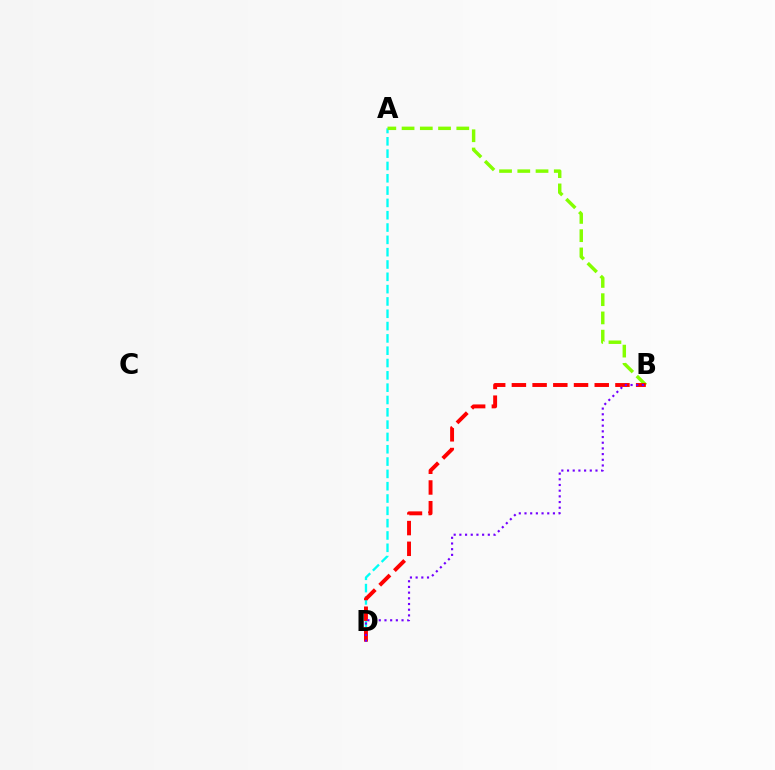{('A', 'D'): [{'color': '#00fff6', 'line_style': 'dashed', 'thickness': 1.67}], ('A', 'B'): [{'color': '#84ff00', 'line_style': 'dashed', 'thickness': 2.48}], ('B', 'D'): [{'color': '#ff0000', 'line_style': 'dashed', 'thickness': 2.81}, {'color': '#7200ff', 'line_style': 'dotted', 'thickness': 1.55}]}